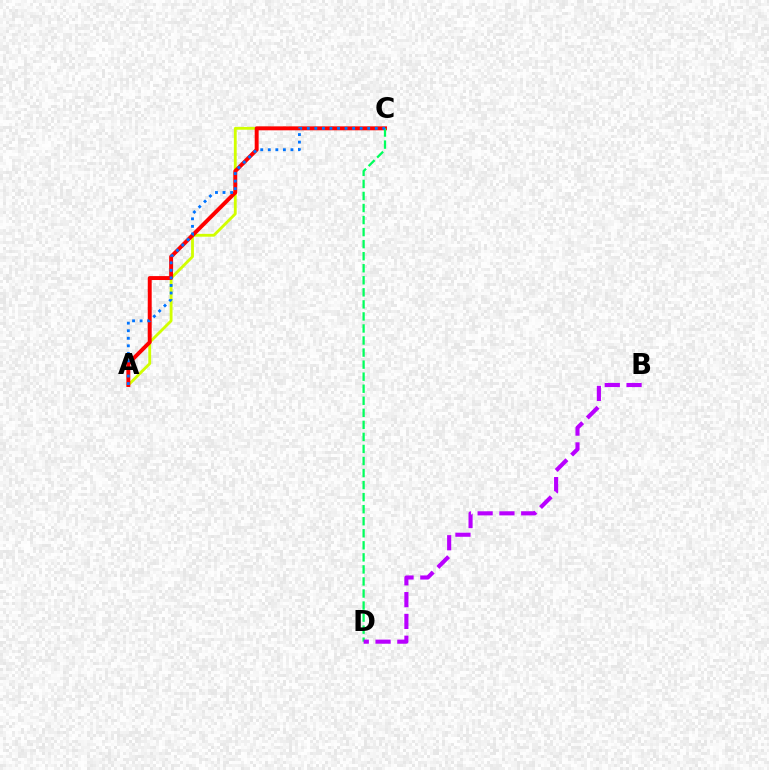{('A', 'C'): [{'color': '#d1ff00', 'line_style': 'solid', 'thickness': 2.03}, {'color': '#ff0000', 'line_style': 'solid', 'thickness': 2.84}, {'color': '#0074ff', 'line_style': 'dotted', 'thickness': 2.05}], ('C', 'D'): [{'color': '#00ff5c', 'line_style': 'dashed', 'thickness': 1.64}], ('B', 'D'): [{'color': '#b900ff', 'line_style': 'dashed', 'thickness': 2.96}]}